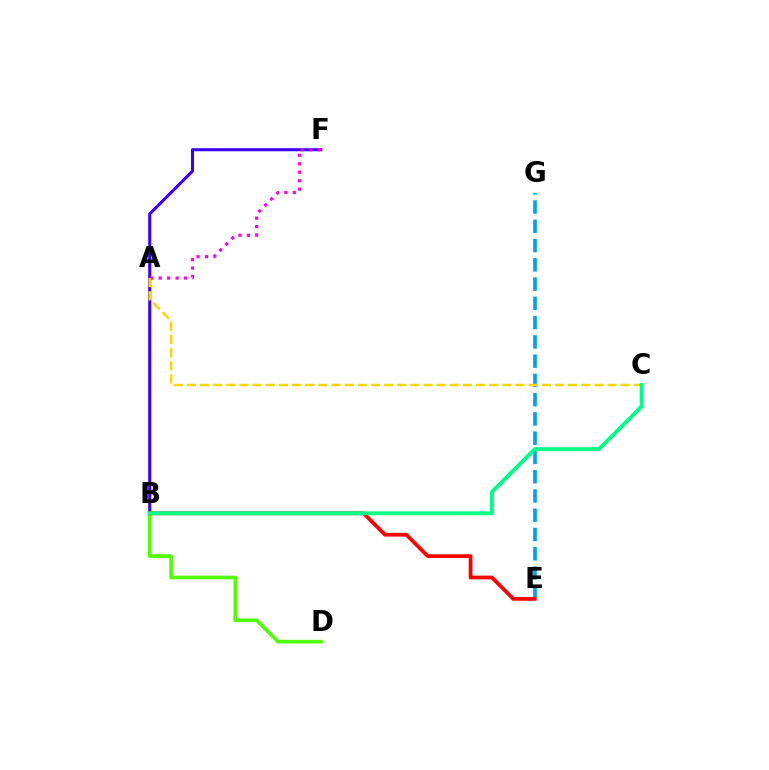{('B', 'F'): [{'color': '#3700ff', 'line_style': 'solid', 'thickness': 2.2}], ('E', 'G'): [{'color': '#009eff', 'line_style': 'dashed', 'thickness': 2.62}], ('A', 'F'): [{'color': '#ff00ed', 'line_style': 'dotted', 'thickness': 2.3}], ('B', 'D'): [{'color': '#4fff00', 'line_style': 'solid', 'thickness': 2.63}], ('B', 'E'): [{'color': '#ff0000', 'line_style': 'solid', 'thickness': 2.7}], ('A', 'C'): [{'color': '#ffd500', 'line_style': 'dashed', 'thickness': 1.79}], ('B', 'C'): [{'color': '#00ff86', 'line_style': 'solid', 'thickness': 2.82}]}